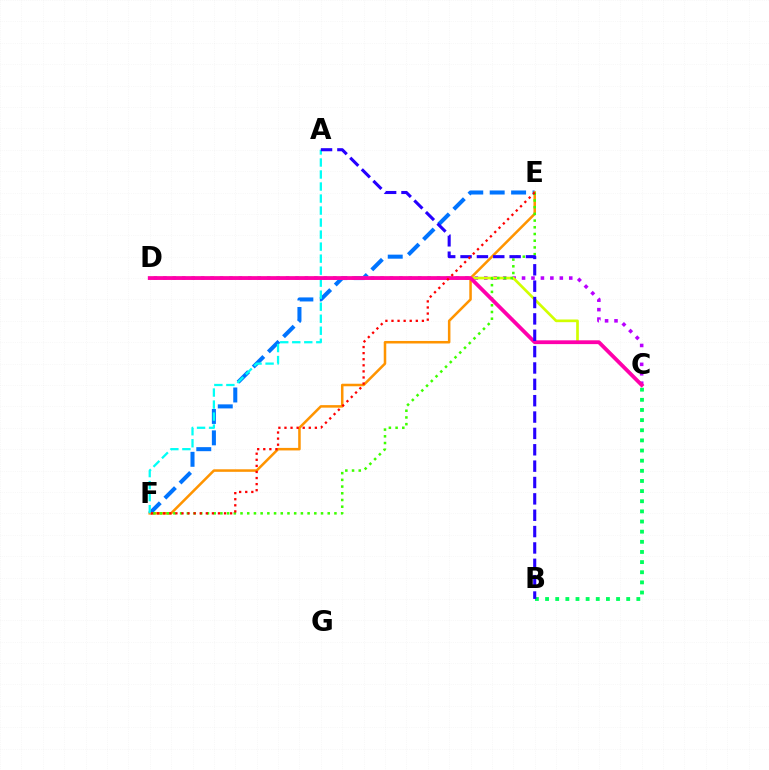{('E', 'F'): [{'color': '#0074ff', 'line_style': 'dashed', 'thickness': 2.91}, {'color': '#ff9400', 'line_style': 'solid', 'thickness': 1.82}, {'color': '#3dff00', 'line_style': 'dotted', 'thickness': 1.82}, {'color': '#ff0000', 'line_style': 'dotted', 'thickness': 1.65}], ('C', 'D'): [{'color': '#b900ff', 'line_style': 'dotted', 'thickness': 2.56}, {'color': '#d1ff00', 'line_style': 'solid', 'thickness': 1.93}, {'color': '#ff00ac', 'line_style': 'solid', 'thickness': 2.73}], ('B', 'C'): [{'color': '#00ff5c', 'line_style': 'dotted', 'thickness': 2.76}], ('A', 'F'): [{'color': '#00fff6', 'line_style': 'dashed', 'thickness': 1.63}], ('A', 'B'): [{'color': '#2500ff', 'line_style': 'dashed', 'thickness': 2.22}]}